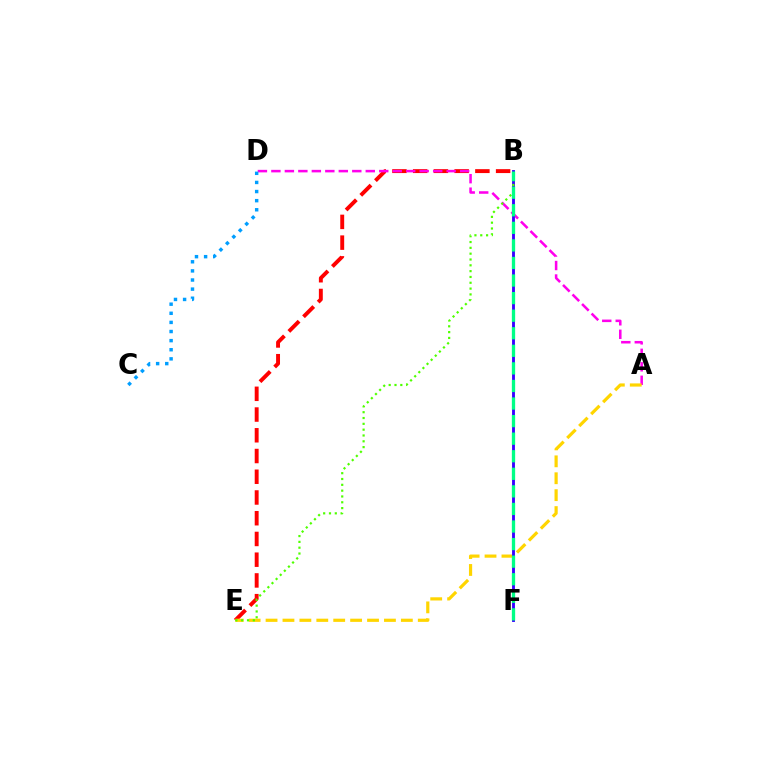{('B', 'E'): [{'color': '#ff0000', 'line_style': 'dashed', 'thickness': 2.82}, {'color': '#4fff00', 'line_style': 'dotted', 'thickness': 1.58}], ('A', 'D'): [{'color': '#ff00ed', 'line_style': 'dashed', 'thickness': 1.83}], ('A', 'E'): [{'color': '#ffd500', 'line_style': 'dashed', 'thickness': 2.3}], ('B', 'F'): [{'color': '#3700ff', 'line_style': 'solid', 'thickness': 2.07}, {'color': '#00ff86', 'line_style': 'dashed', 'thickness': 2.39}], ('C', 'D'): [{'color': '#009eff', 'line_style': 'dotted', 'thickness': 2.48}]}